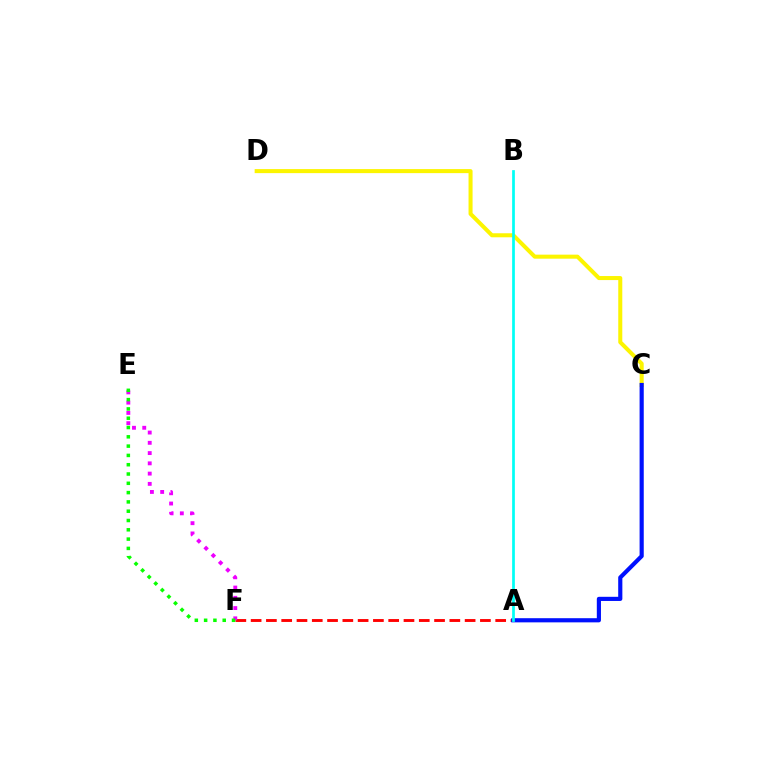{('C', 'D'): [{'color': '#fcf500', 'line_style': 'solid', 'thickness': 2.9}], ('A', 'F'): [{'color': '#ff0000', 'line_style': 'dashed', 'thickness': 2.08}], ('E', 'F'): [{'color': '#ee00ff', 'line_style': 'dotted', 'thickness': 2.79}, {'color': '#08ff00', 'line_style': 'dotted', 'thickness': 2.53}], ('A', 'C'): [{'color': '#0010ff', 'line_style': 'solid', 'thickness': 2.99}], ('A', 'B'): [{'color': '#00fff6', 'line_style': 'solid', 'thickness': 1.96}]}